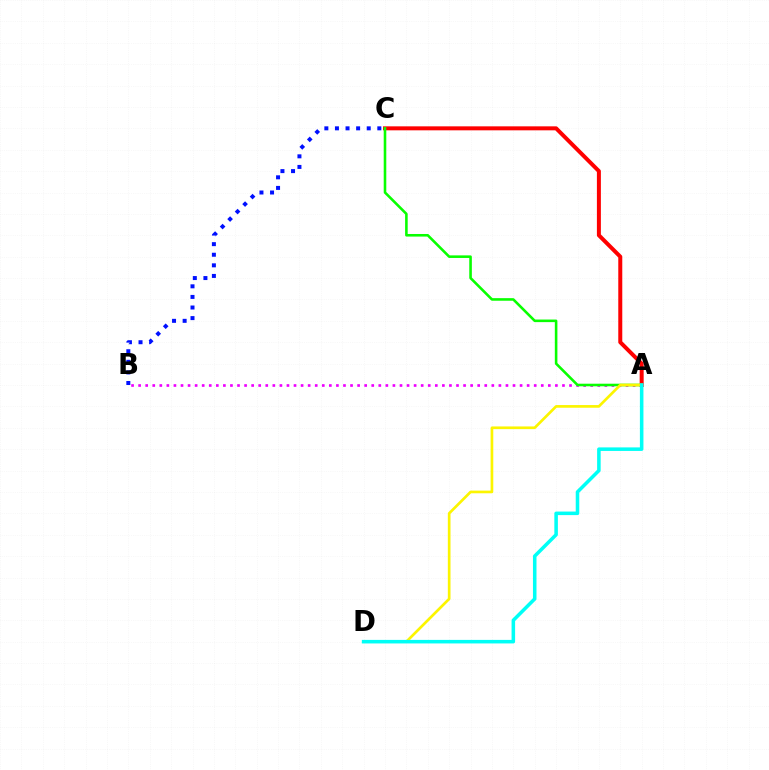{('A', 'B'): [{'color': '#ee00ff', 'line_style': 'dotted', 'thickness': 1.92}], ('A', 'C'): [{'color': '#ff0000', 'line_style': 'solid', 'thickness': 2.87}, {'color': '#08ff00', 'line_style': 'solid', 'thickness': 1.86}], ('B', 'C'): [{'color': '#0010ff', 'line_style': 'dotted', 'thickness': 2.88}], ('A', 'D'): [{'color': '#fcf500', 'line_style': 'solid', 'thickness': 1.93}, {'color': '#00fff6', 'line_style': 'solid', 'thickness': 2.55}]}